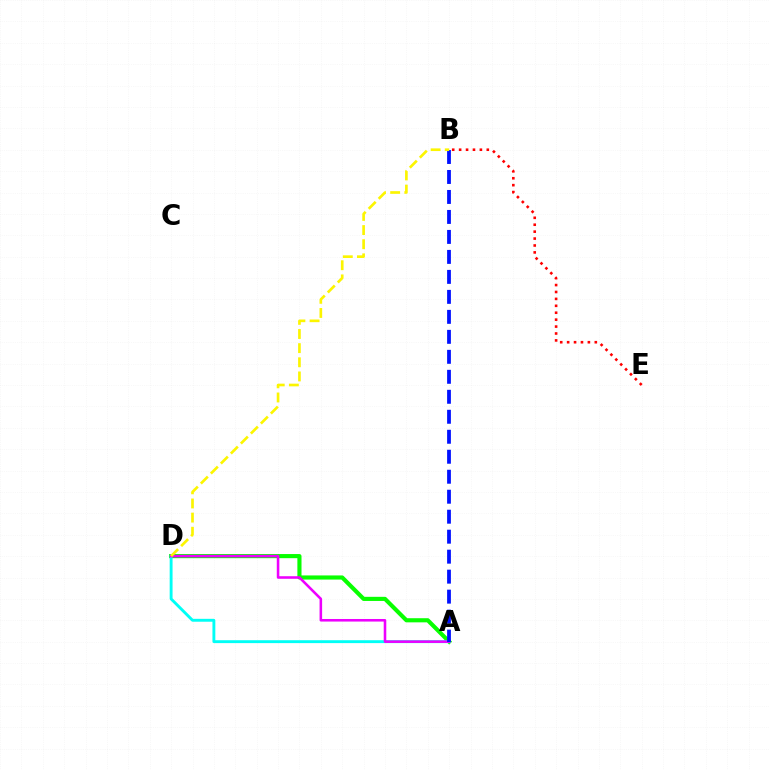{('A', 'D'): [{'color': '#08ff00', 'line_style': 'solid', 'thickness': 2.97}, {'color': '#00fff6', 'line_style': 'solid', 'thickness': 2.08}, {'color': '#ee00ff', 'line_style': 'solid', 'thickness': 1.85}], ('A', 'B'): [{'color': '#0010ff', 'line_style': 'dashed', 'thickness': 2.71}], ('B', 'E'): [{'color': '#ff0000', 'line_style': 'dotted', 'thickness': 1.88}], ('B', 'D'): [{'color': '#fcf500', 'line_style': 'dashed', 'thickness': 1.92}]}